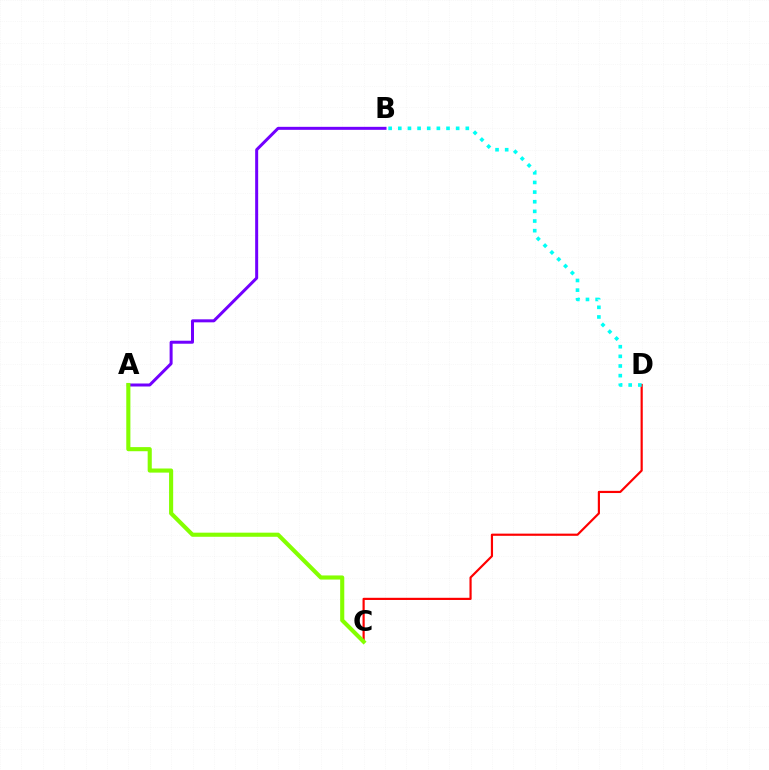{('C', 'D'): [{'color': '#ff0000', 'line_style': 'solid', 'thickness': 1.57}], ('A', 'B'): [{'color': '#7200ff', 'line_style': 'solid', 'thickness': 2.16}], ('A', 'C'): [{'color': '#84ff00', 'line_style': 'solid', 'thickness': 2.96}], ('B', 'D'): [{'color': '#00fff6', 'line_style': 'dotted', 'thickness': 2.62}]}